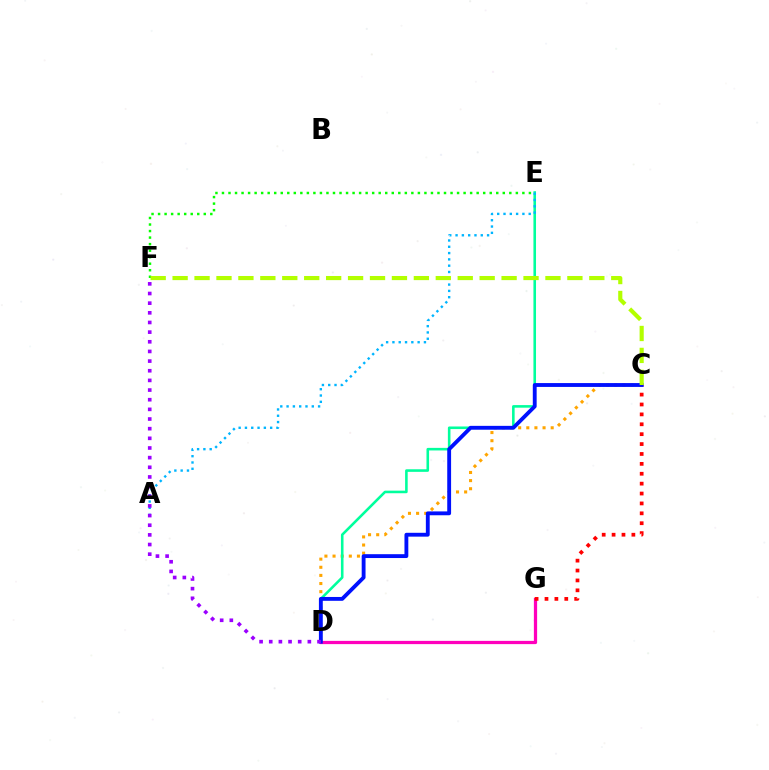{('C', 'D'): [{'color': '#ffa500', 'line_style': 'dotted', 'thickness': 2.21}, {'color': '#0010ff', 'line_style': 'solid', 'thickness': 2.77}], ('D', 'E'): [{'color': '#00ff9d', 'line_style': 'solid', 'thickness': 1.86}], ('D', 'G'): [{'color': '#ff00bd', 'line_style': 'solid', 'thickness': 2.33}], ('E', 'F'): [{'color': '#08ff00', 'line_style': 'dotted', 'thickness': 1.77}], ('A', 'E'): [{'color': '#00b5ff', 'line_style': 'dotted', 'thickness': 1.71}], ('C', 'G'): [{'color': '#ff0000', 'line_style': 'dotted', 'thickness': 2.69}], ('D', 'F'): [{'color': '#9b00ff', 'line_style': 'dotted', 'thickness': 2.62}], ('C', 'F'): [{'color': '#b3ff00', 'line_style': 'dashed', 'thickness': 2.98}]}